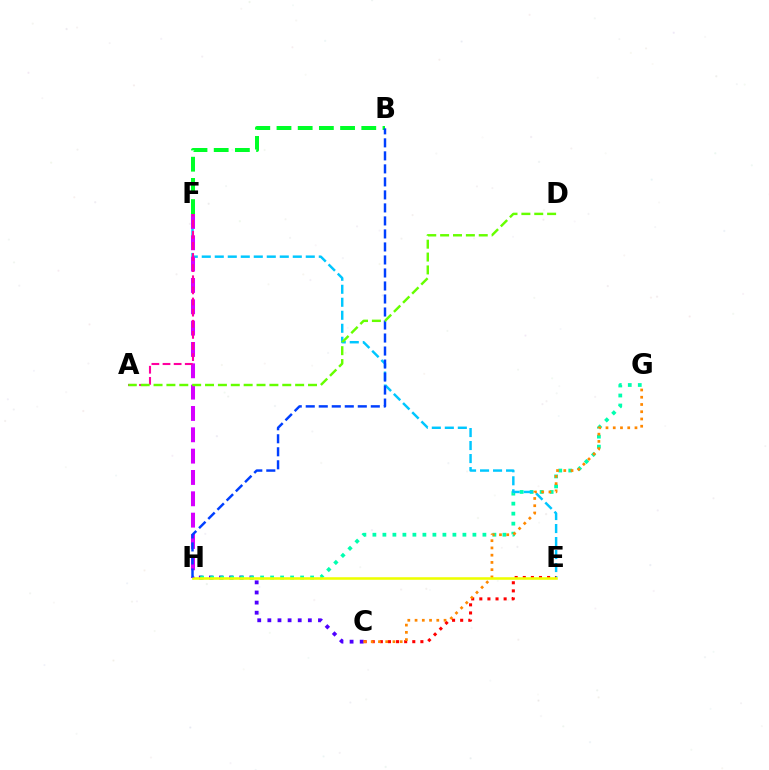{('C', 'H'): [{'color': '#4f00ff', 'line_style': 'dotted', 'thickness': 2.75}], ('G', 'H'): [{'color': '#00ffaf', 'line_style': 'dotted', 'thickness': 2.72}], ('E', 'F'): [{'color': '#00c7ff', 'line_style': 'dashed', 'thickness': 1.77}], ('C', 'E'): [{'color': '#ff0000', 'line_style': 'dotted', 'thickness': 2.2}], ('F', 'H'): [{'color': '#d600ff', 'line_style': 'dashed', 'thickness': 2.9}], ('B', 'F'): [{'color': '#00ff27', 'line_style': 'dashed', 'thickness': 2.88}], ('C', 'G'): [{'color': '#ff8800', 'line_style': 'dotted', 'thickness': 1.97}], ('E', 'H'): [{'color': '#eeff00', 'line_style': 'solid', 'thickness': 1.85}], ('B', 'H'): [{'color': '#003fff', 'line_style': 'dashed', 'thickness': 1.77}], ('A', 'F'): [{'color': '#ff00a0', 'line_style': 'dashed', 'thickness': 1.51}], ('A', 'D'): [{'color': '#66ff00', 'line_style': 'dashed', 'thickness': 1.75}]}